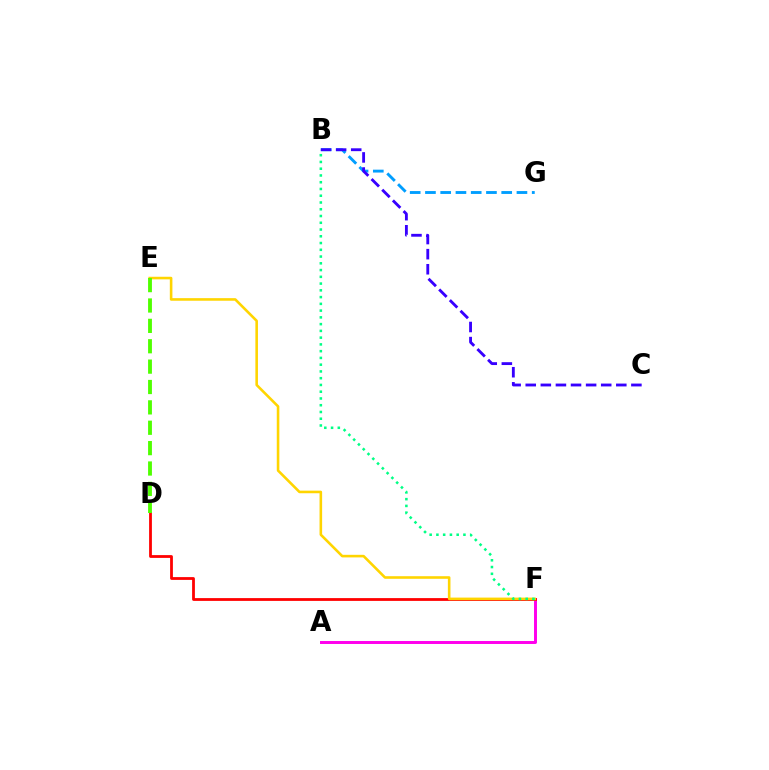{('A', 'F'): [{'color': '#ff00ed', 'line_style': 'solid', 'thickness': 2.13}], ('D', 'F'): [{'color': '#ff0000', 'line_style': 'solid', 'thickness': 2.01}], ('E', 'F'): [{'color': '#ffd500', 'line_style': 'solid', 'thickness': 1.87}], ('B', 'F'): [{'color': '#00ff86', 'line_style': 'dotted', 'thickness': 1.84}], ('D', 'E'): [{'color': '#4fff00', 'line_style': 'dashed', 'thickness': 2.77}], ('B', 'G'): [{'color': '#009eff', 'line_style': 'dashed', 'thickness': 2.07}], ('B', 'C'): [{'color': '#3700ff', 'line_style': 'dashed', 'thickness': 2.05}]}